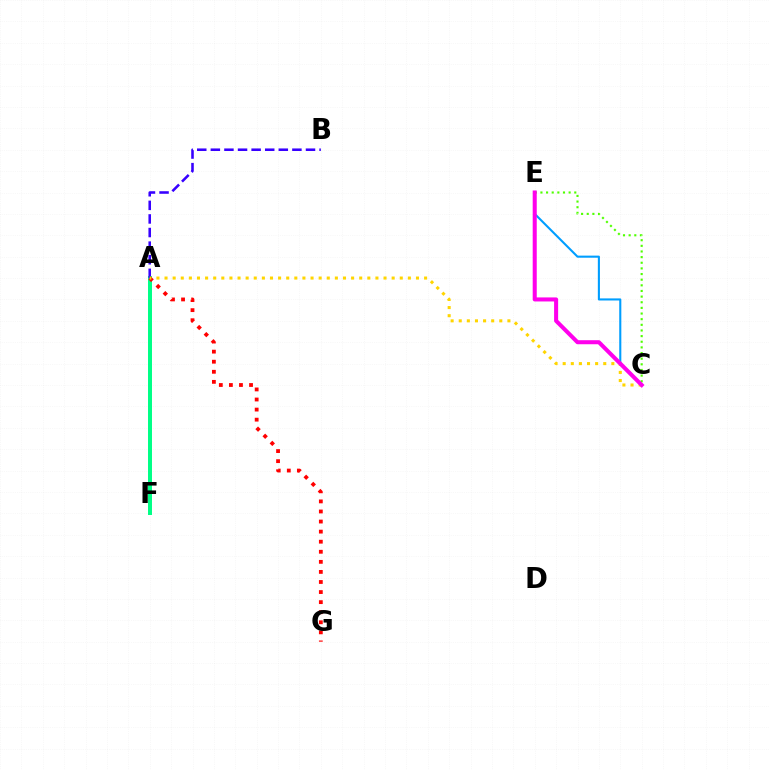{('A', 'F'): [{'color': '#00ff86', 'line_style': 'solid', 'thickness': 2.86}], ('C', 'E'): [{'color': '#009eff', 'line_style': 'solid', 'thickness': 1.51}, {'color': '#4fff00', 'line_style': 'dotted', 'thickness': 1.53}, {'color': '#ff00ed', 'line_style': 'solid', 'thickness': 2.91}], ('A', 'G'): [{'color': '#ff0000', 'line_style': 'dotted', 'thickness': 2.74}], ('A', 'B'): [{'color': '#3700ff', 'line_style': 'dashed', 'thickness': 1.85}], ('A', 'C'): [{'color': '#ffd500', 'line_style': 'dotted', 'thickness': 2.2}]}